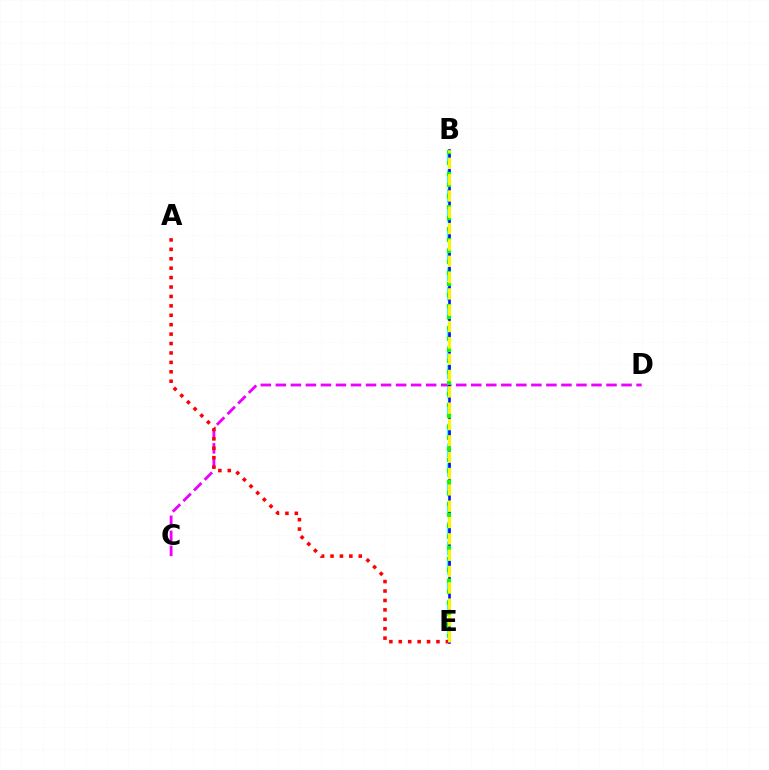{('B', 'E'): [{'color': '#00fff6', 'line_style': 'dashed', 'thickness': 2.66}, {'color': '#0010ff', 'line_style': 'solid', 'thickness': 1.89}, {'color': '#08ff00', 'line_style': 'dotted', 'thickness': 2.99}, {'color': '#fcf500', 'line_style': 'dashed', 'thickness': 2.22}], ('C', 'D'): [{'color': '#ee00ff', 'line_style': 'dashed', 'thickness': 2.04}], ('A', 'E'): [{'color': '#ff0000', 'line_style': 'dotted', 'thickness': 2.56}]}